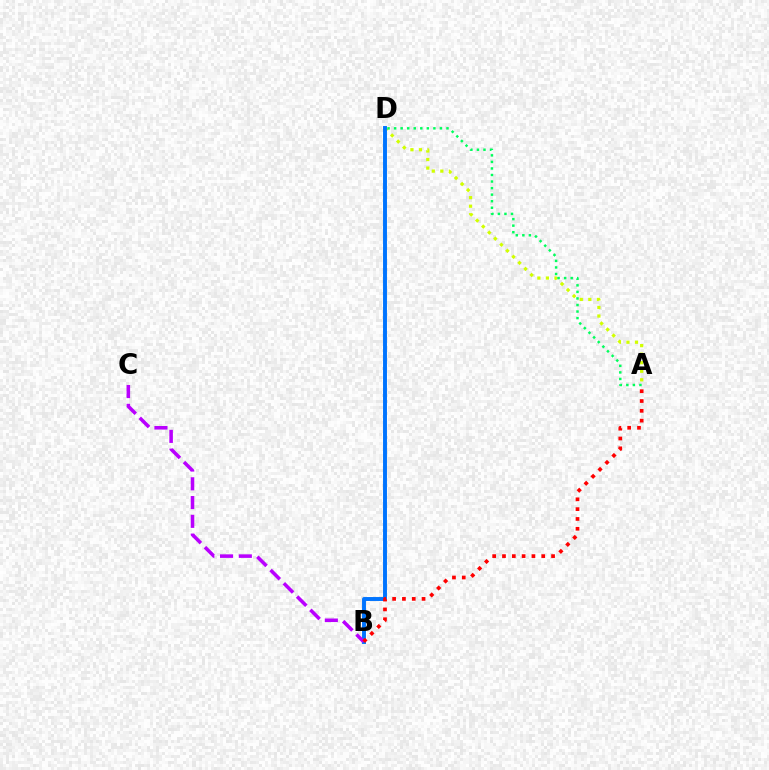{('A', 'D'): [{'color': '#d1ff00', 'line_style': 'dotted', 'thickness': 2.32}, {'color': '#00ff5c', 'line_style': 'dotted', 'thickness': 1.78}], ('B', 'D'): [{'color': '#0074ff', 'line_style': 'solid', 'thickness': 2.82}], ('B', 'C'): [{'color': '#b900ff', 'line_style': 'dashed', 'thickness': 2.55}], ('A', 'B'): [{'color': '#ff0000', 'line_style': 'dotted', 'thickness': 2.67}]}